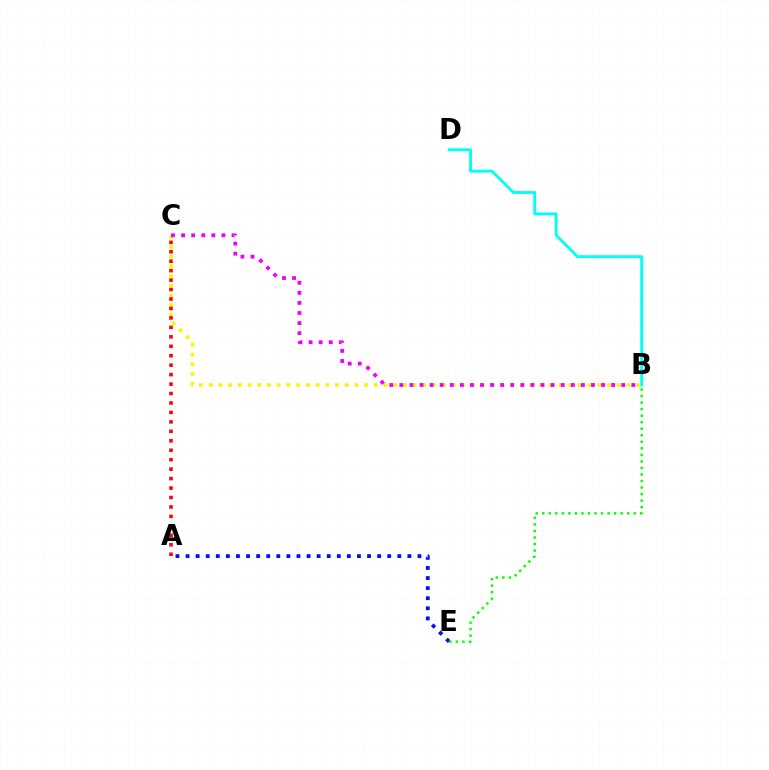{('A', 'E'): [{'color': '#0010ff', 'line_style': 'dotted', 'thickness': 2.74}], ('B', 'C'): [{'color': '#fcf500', 'line_style': 'dotted', 'thickness': 2.64}, {'color': '#ee00ff', 'line_style': 'dotted', 'thickness': 2.74}], ('B', 'D'): [{'color': '#00fff6', 'line_style': 'solid', 'thickness': 2.07}], ('B', 'E'): [{'color': '#08ff00', 'line_style': 'dotted', 'thickness': 1.78}], ('A', 'C'): [{'color': '#ff0000', 'line_style': 'dotted', 'thickness': 2.57}]}